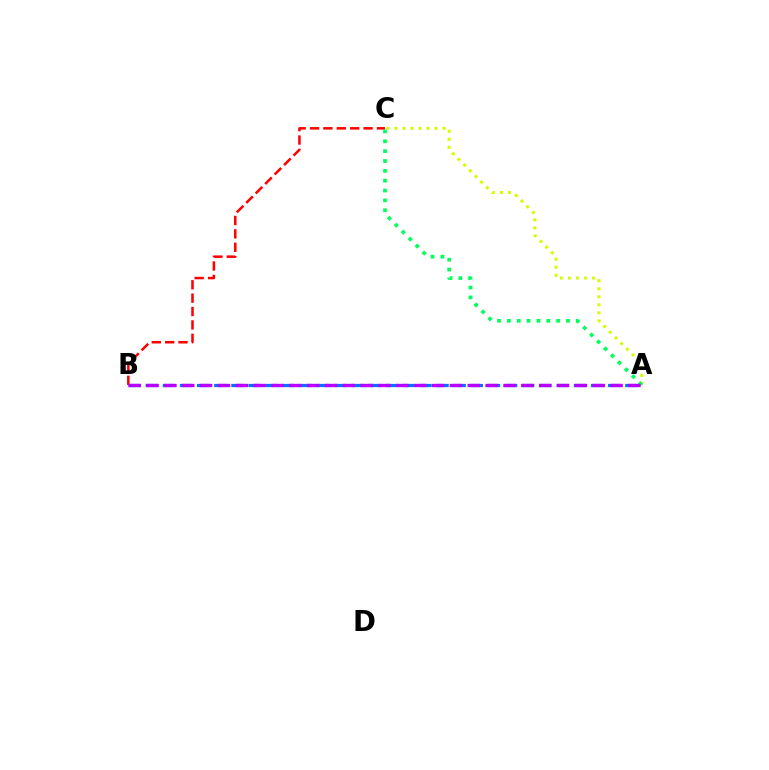{('A', 'B'): [{'color': '#0074ff', 'line_style': 'dashed', 'thickness': 2.33}, {'color': '#b900ff', 'line_style': 'dashed', 'thickness': 2.42}], ('B', 'C'): [{'color': '#ff0000', 'line_style': 'dashed', 'thickness': 1.82}], ('A', 'C'): [{'color': '#d1ff00', 'line_style': 'dotted', 'thickness': 2.18}, {'color': '#00ff5c', 'line_style': 'dotted', 'thickness': 2.67}]}